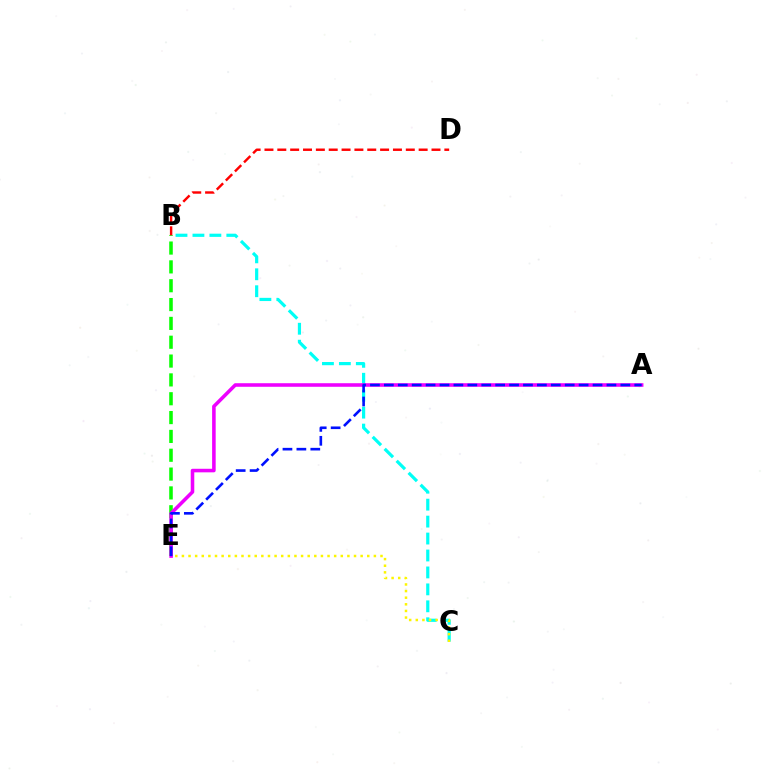{('B', 'C'): [{'color': '#00fff6', 'line_style': 'dashed', 'thickness': 2.3}], ('B', 'E'): [{'color': '#08ff00', 'line_style': 'dashed', 'thickness': 2.56}], ('A', 'E'): [{'color': '#ee00ff', 'line_style': 'solid', 'thickness': 2.56}, {'color': '#0010ff', 'line_style': 'dashed', 'thickness': 1.89}], ('C', 'E'): [{'color': '#fcf500', 'line_style': 'dotted', 'thickness': 1.8}], ('B', 'D'): [{'color': '#ff0000', 'line_style': 'dashed', 'thickness': 1.75}]}